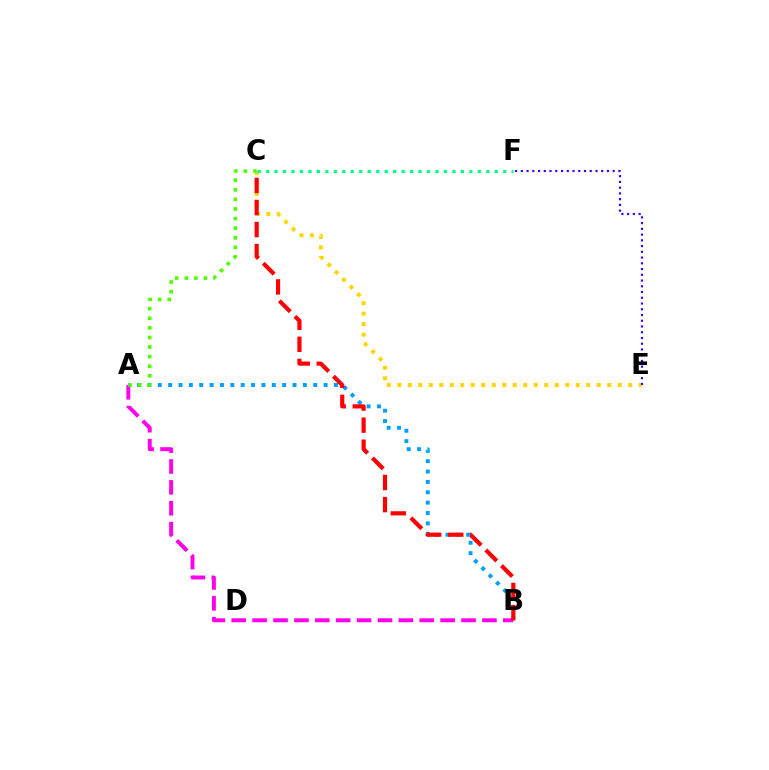{('A', 'B'): [{'color': '#ff00ed', 'line_style': 'dashed', 'thickness': 2.84}, {'color': '#009eff', 'line_style': 'dotted', 'thickness': 2.82}], ('C', 'E'): [{'color': '#ffd500', 'line_style': 'dotted', 'thickness': 2.85}], ('A', 'C'): [{'color': '#4fff00', 'line_style': 'dotted', 'thickness': 2.61}], ('B', 'C'): [{'color': '#ff0000', 'line_style': 'dashed', 'thickness': 3.0}], ('E', 'F'): [{'color': '#3700ff', 'line_style': 'dotted', 'thickness': 1.56}], ('C', 'F'): [{'color': '#00ff86', 'line_style': 'dotted', 'thickness': 2.3}]}